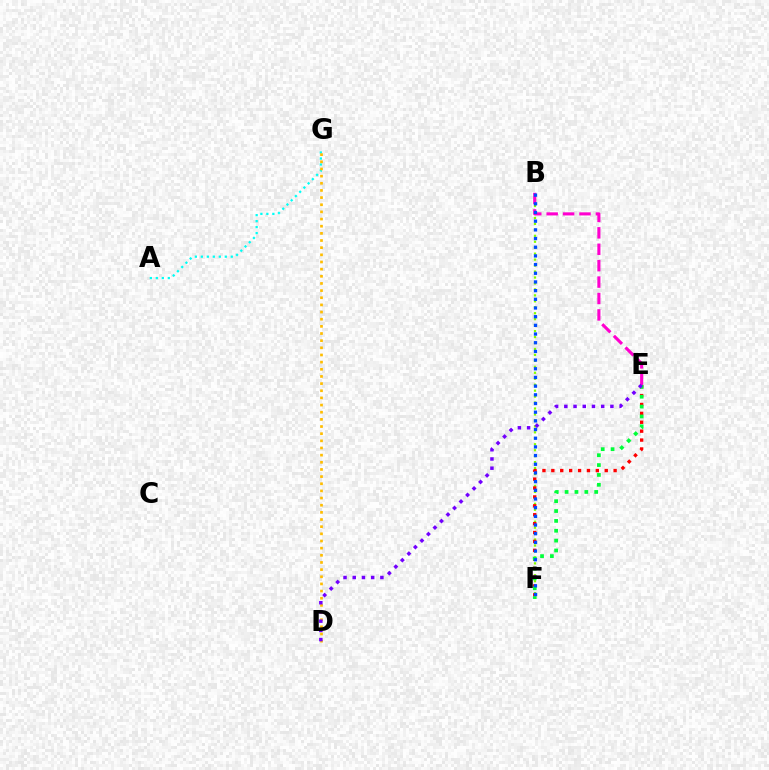{('B', 'F'): [{'color': '#84ff00', 'line_style': 'dotted', 'thickness': 1.62}, {'color': '#004bff', 'line_style': 'dotted', 'thickness': 2.36}], ('A', 'G'): [{'color': '#00fff6', 'line_style': 'dotted', 'thickness': 1.63}], ('B', 'E'): [{'color': '#ff00cf', 'line_style': 'dashed', 'thickness': 2.23}], ('E', 'F'): [{'color': '#ff0000', 'line_style': 'dotted', 'thickness': 2.42}, {'color': '#00ff39', 'line_style': 'dotted', 'thickness': 2.68}], ('D', 'G'): [{'color': '#ffbd00', 'line_style': 'dotted', 'thickness': 1.94}], ('D', 'E'): [{'color': '#7200ff', 'line_style': 'dotted', 'thickness': 2.5}]}